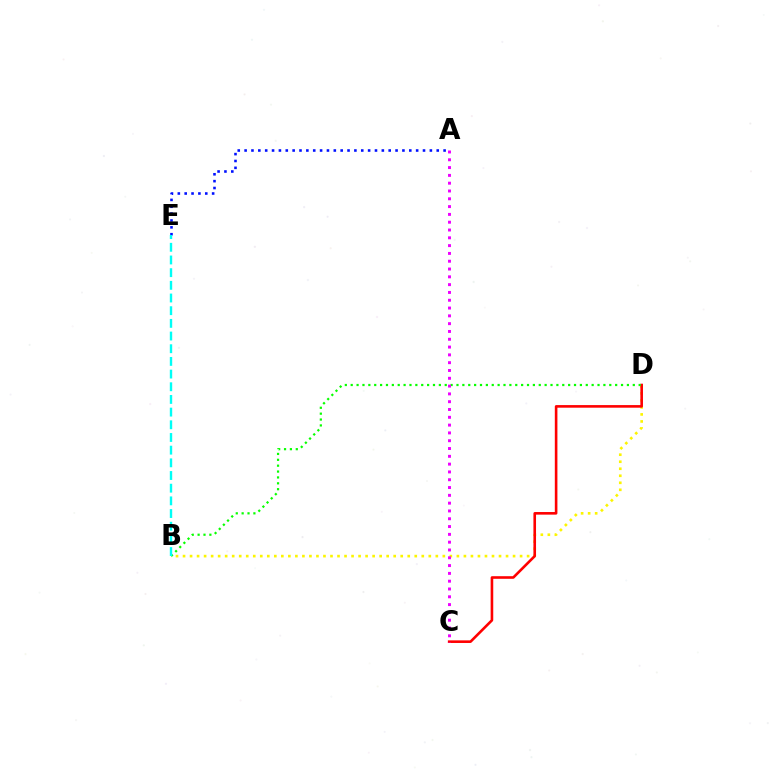{('B', 'D'): [{'color': '#fcf500', 'line_style': 'dotted', 'thickness': 1.91}, {'color': '#08ff00', 'line_style': 'dotted', 'thickness': 1.6}], ('C', 'D'): [{'color': '#ff0000', 'line_style': 'solid', 'thickness': 1.88}], ('A', 'E'): [{'color': '#0010ff', 'line_style': 'dotted', 'thickness': 1.86}], ('A', 'C'): [{'color': '#ee00ff', 'line_style': 'dotted', 'thickness': 2.12}], ('B', 'E'): [{'color': '#00fff6', 'line_style': 'dashed', 'thickness': 1.72}]}